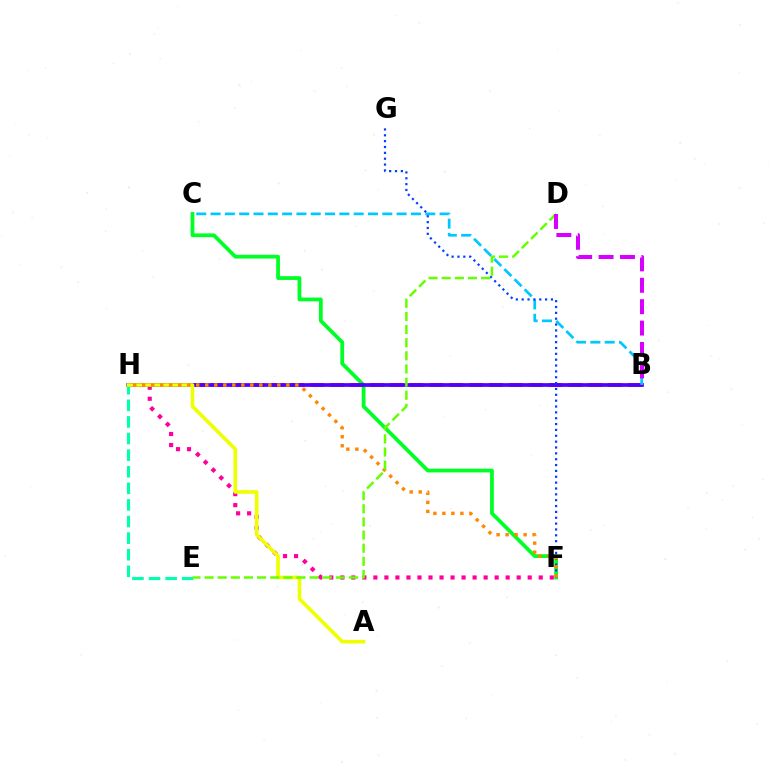{('F', 'H'): [{'color': '#ff00a0', 'line_style': 'dotted', 'thickness': 3.0}, {'color': '#ff8800', 'line_style': 'dotted', 'thickness': 2.45}], ('C', 'F'): [{'color': '#00ff27', 'line_style': 'solid', 'thickness': 2.71}], ('B', 'H'): [{'color': '#ff0000', 'line_style': 'dashed', 'thickness': 2.7}, {'color': '#4f00ff', 'line_style': 'solid', 'thickness': 2.67}], ('B', 'C'): [{'color': '#00c7ff', 'line_style': 'dashed', 'thickness': 1.94}], ('F', 'G'): [{'color': '#003fff', 'line_style': 'dotted', 'thickness': 1.59}], ('E', 'H'): [{'color': '#00ffaf', 'line_style': 'dashed', 'thickness': 2.25}], ('A', 'H'): [{'color': '#eeff00', 'line_style': 'solid', 'thickness': 2.6}], ('D', 'E'): [{'color': '#66ff00', 'line_style': 'dashed', 'thickness': 1.78}], ('B', 'D'): [{'color': '#d600ff', 'line_style': 'dashed', 'thickness': 2.91}]}